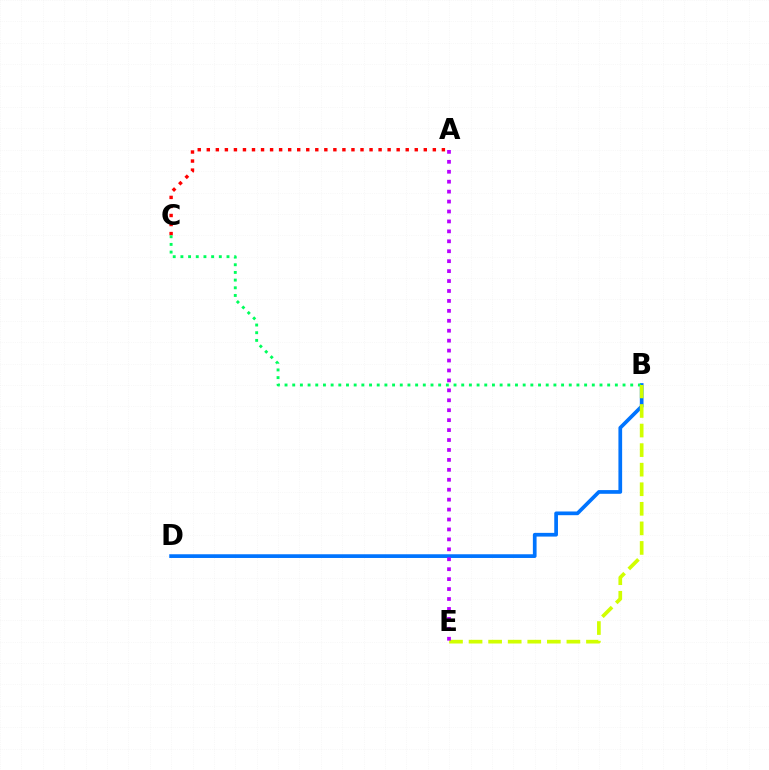{('B', 'D'): [{'color': '#0074ff', 'line_style': 'solid', 'thickness': 2.67}], ('A', 'C'): [{'color': '#ff0000', 'line_style': 'dotted', 'thickness': 2.46}], ('B', 'C'): [{'color': '#00ff5c', 'line_style': 'dotted', 'thickness': 2.09}], ('B', 'E'): [{'color': '#d1ff00', 'line_style': 'dashed', 'thickness': 2.66}], ('A', 'E'): [{'color': '#b900ff', 'line_style': 'dotted', 'thickness': 2.7}]}